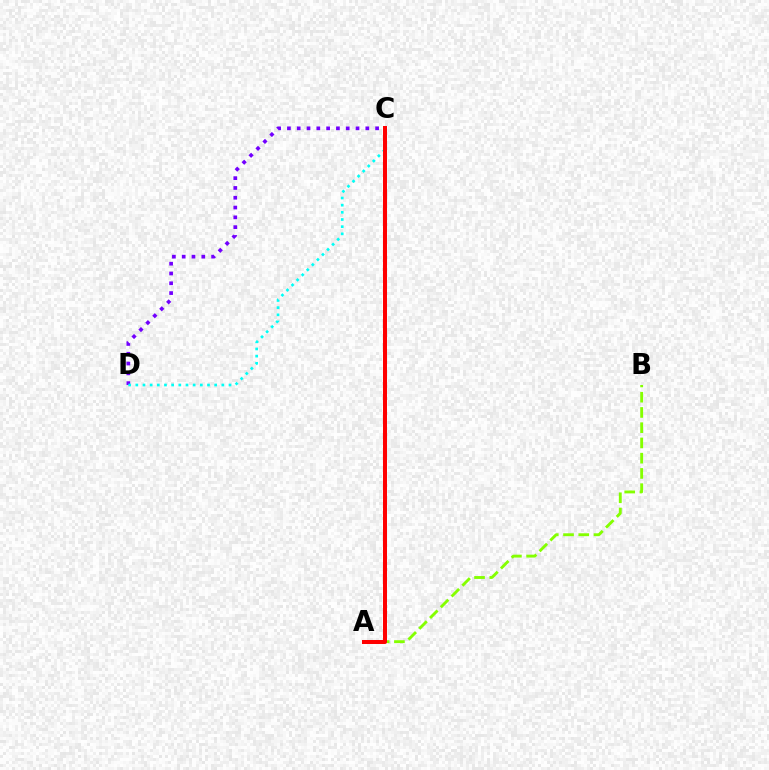{('C', 'D'): [{'color': '#7200ff', 'line_style': 'dotted', 'thickness': 2.66}, {'color': '#00fff6', 'line_style': 'dotted', 'thickness': 1.95}], ('A', 'B'): [{'color': '#84ff00', 'line_style': 'dashed', 'thickness': 2.07}], ('A', 'C'): [{'color': '#ff0000', 'line_style': 'solid', 'thickness': 2.88}]}